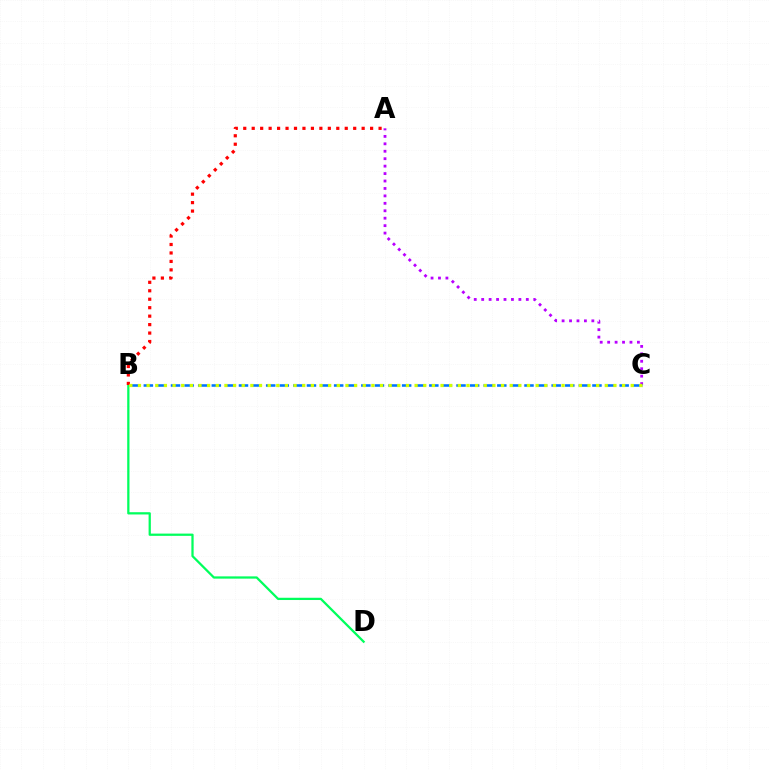{('B', 'D'): [{'color': '#00ff5c', 'line_style': 'solid', 'thickness': 1.63}], ('A', 'C'): [{'color': '#b900ff', 'line_style': 'dotted', 'thickness': 2.02}], ('B', 'C'): [{'color': '#0074ff', 'line_style': 'dashed', 'thickness': 1.85}, {'color': '#d1ff00', 'line_style': 'dotted', 'thickness': 2.35}], ('A', 'B'): [{'color': '#ff0000', 'line_style': 'dotted', 'thickness': 2.3}]}